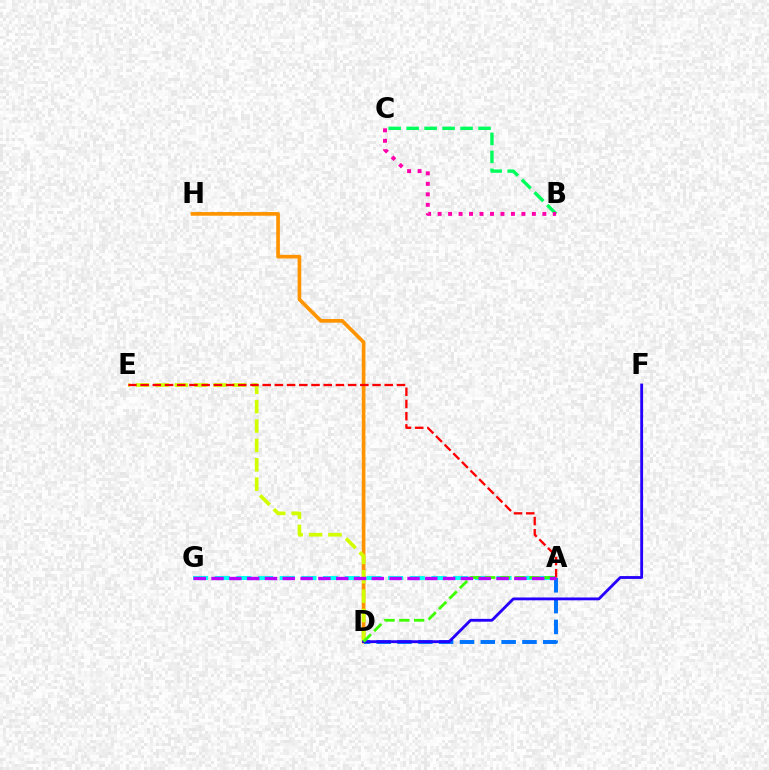{('D', 'H'): [{'color': '#ff9400', 'line_style': 'solid', 'thickness': 2.65}], ('B', 'C'): [{'color': '#00ff5c', 'line_style': 'dashed', 'thickness': 2.44}, {'color': '#ff00ac', 'line_style': 'dotted', 'thickness': 2.85}], ('A', 'D'): [{'color': '#0074ff', 'line_style': 'dashed', 'thickness': 2.83}, {'color': '#3dff00', 'line_style': 'dashed', 'thickness': 2.01}], ('D', 'E'): [{'color': '#d1ff00', 'line_style': 'dashed', 'thickness': 2.63}], ('A', 'G'): [{'color': '#00fff6', 'line_style': 'dashed', 'thickness': 2.94}, {'color': '#b900ff', 'line_style': 'dashed', 'thickness': 2.42}], ('D', 'F'): [{'color': '#2500ff', 'line_style': 'solid', 'thickness': 2.04}], ('A', 'E'): [{'color': '#ff0000', 'line_style': 'dashed', 'thickness': 1.66}]}